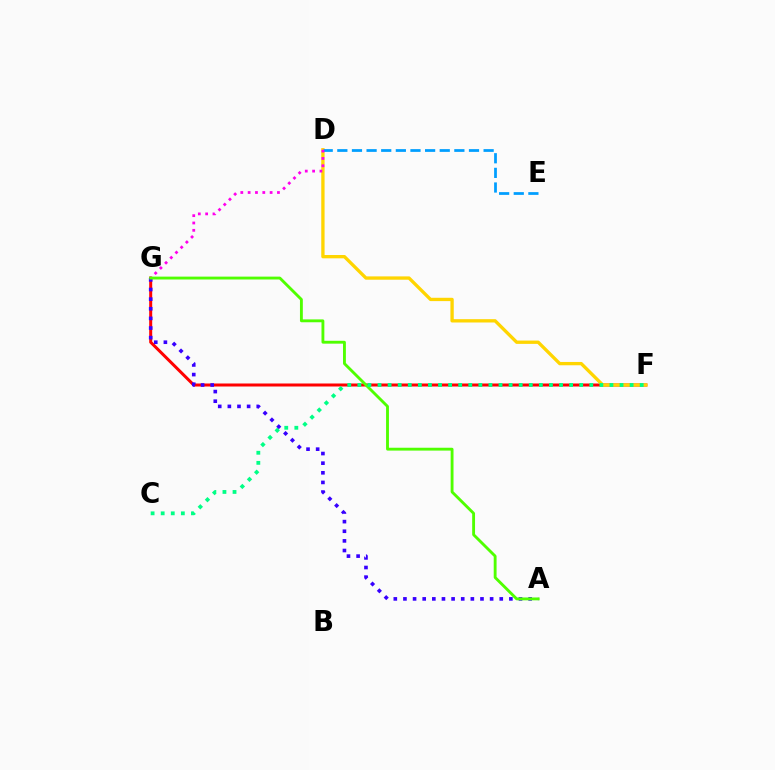{('F', 'G'): [{'color': '#ff0000', 'line_style': 'solid', 'thickness': 2.17}], ('A', 'G'): [{'color': '#3700ff', 'line_style': 'dotted', 'thickness': 2.62}, {'color': '#4fff00', 'line_style': 'solid', 'thickness': 2.06}], ('D', 'F'): [{'color': '#ffd500', 'line_style': 'solid', 'thickness': 2.39}], ('D', 'E'): [{'color': '#009eff', 'line_style': 'dashed', 'thickness': 1.99}], ('D', 'G'): [{'color': '#ff00ed', 'line_style': 'dotted', 'thickness': 1.99}], ('C', 'F'): [{'color': '#00ff86', 'line_style': 'dotted', 'thickness': 2.74}]}